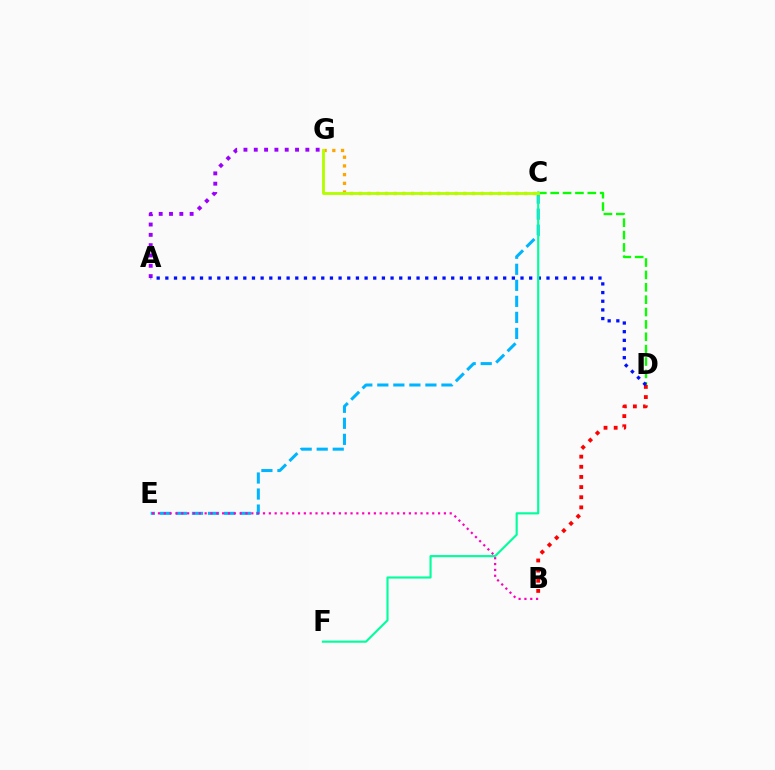{('A', 'G'): [{'color': '#9b00ff', 'line_style': 'dotted', 'thickness': 2.8}], ('B', 'D'): [{'color': '#ff0000', 'line_style': 'dotted', 'thickness': 2.76}], ('C', 'G'): [{'color': '#ffa500', 'line_style': 'dotted', 'thickness': 2.36}, {'color': '#b3ff00', 'line_style': 'solid', 'thickness': 2.06}], ('C', 'D'): [{'color': '#08ff00', 'line_style': 'dashed', 'thickness': 1.68}], ('C', 'E'): [{'color': '#00b5ff', 'line_style': 'dashed', 'thickness': 2.18}], ('A', 'D'): [{'color': '#0010ff', 'line_style': 'dotted', 'thickness': 2.35}], ('C', 'F'): [{'color': '#00ff9d', 'line_style': 'solid', 'thickness': 1.54}], ('B', 'E'): [{'color': '#ff00bd', 'line_style': 'dotted', 'thickness': 1.59}]}